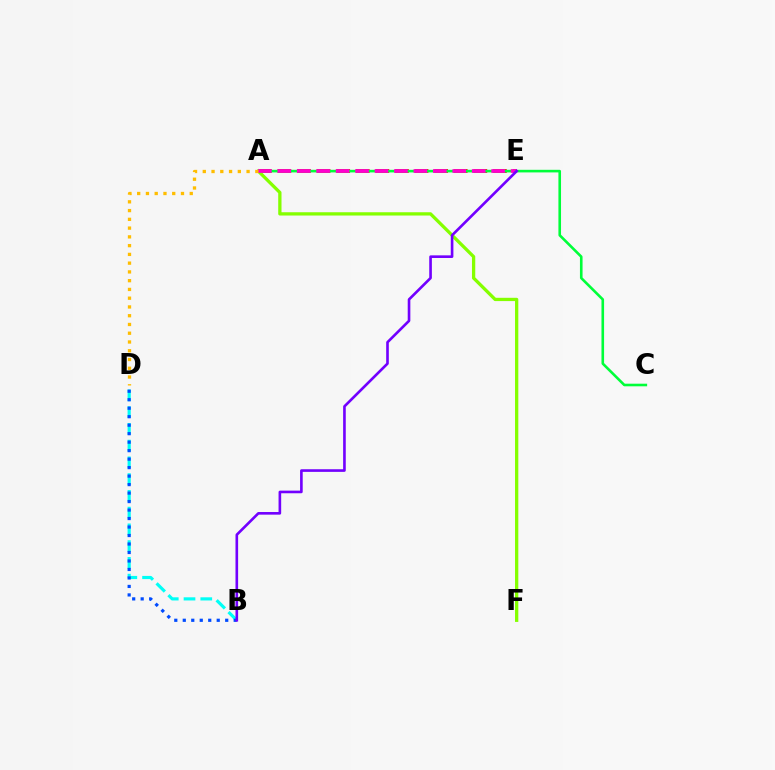{('A', 'E'): [{'color': '#ff0000', 'line_style': 'dashed', 'thickness': 2.66}, {'color': '#ff00cf', 'line_style': 'dashed', 'thickness': 2.64}], ('A', 'F'): [{'color': '#84ff00', 'line_style': 'solid', 'thickness': 2.37}], ('A', 'C'): [{'color': '#00ff39', 'line_style': 'solid', 'thickness': 1.88}], ('B', 'D'): [{'color': '#00fff6', 'line_style': 'dashed', 'thickness': 2.28}, {'color': '#004bff', 'line_style': 'dotted', 'thickness': 2.31}], ('A', 'D'): [{'color': '#ffbd00', 'line_style': 'dotted', 'thickness': 2.38}], ('B', 'E'): [{'color': '#7200ff', 'line_style': 'solid', 'thickness': 1.89}]}